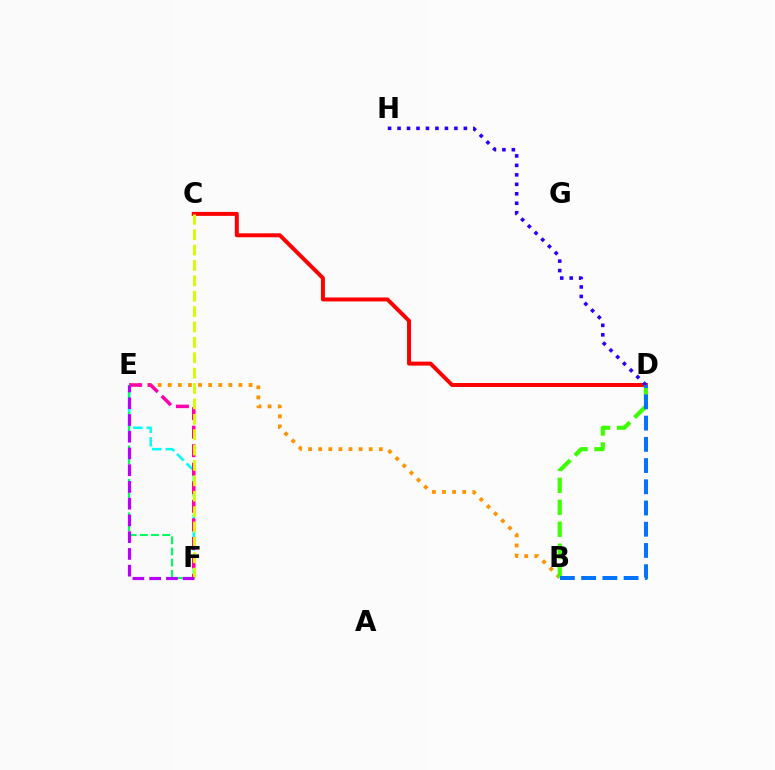{('B', 'E'): [{'color': '#ff9400', 'line_style': 'dotted', 'thickness': 2.75}], ('E', 'F'): [{'color': '#00fff6', 'line_style': 'dashed', 'thickness': 1.83}, {'color': '#ff00ac', 'line_style': 'dashed', 'thickness': 2.52}, {'color': '#00ff5c', 'line_style': 'dashed', 'thickness': 1.52}, {'color': '#b900ff', 'line_style': 'dashed', 'thickness': 2.27}], ('C', 'D'): [{'color': '#ff0000', 'line_style': 'solid', 'thickness': 2.86}], ('C', 'F'): [{'color': '#d1ff00', 'line_style': 'dashed', 'thickness': 2.09}], ('D', 'H'): [{'color': '#2500ff', 'line_style': 'dotted', 'thickness': 2.57}], ('B', 'D'): [{'color': '#3dff00', 'line_style': 'dashed', 'thickness': 2.98}, {'color': '#0074ff', 'line_style': 'dashed', 'thickness': 2.88}]}